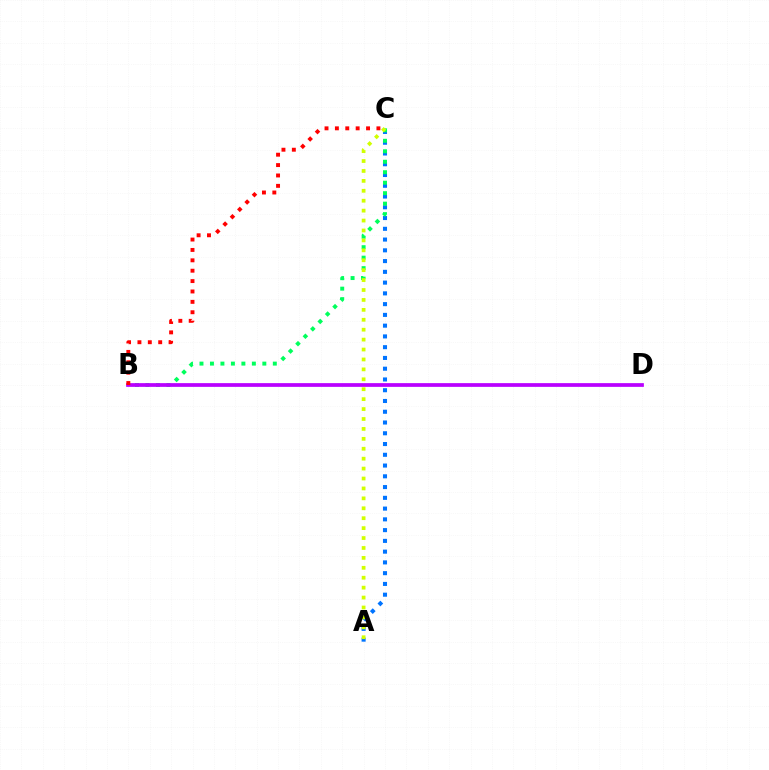{('A', 'C'): [{'color': '#0074ff', 'line_style': 'dotted', 'thickness': 2.92}, {'color': '#d1ff00', 'line_style': 'dotted', 'thickness': 2.7}], ('B', 'C'): [{'color': '#00ff5c', 'line_style': 'dotted', 'thickness': 2.85}, {'color': '#ff0000', 'line_style': 'dotted', 'thickness': 2.82}], ('B', 'D'): [{'color': '#b900ff', 'line_style': 'solid', 'thickness': 2.68}]}